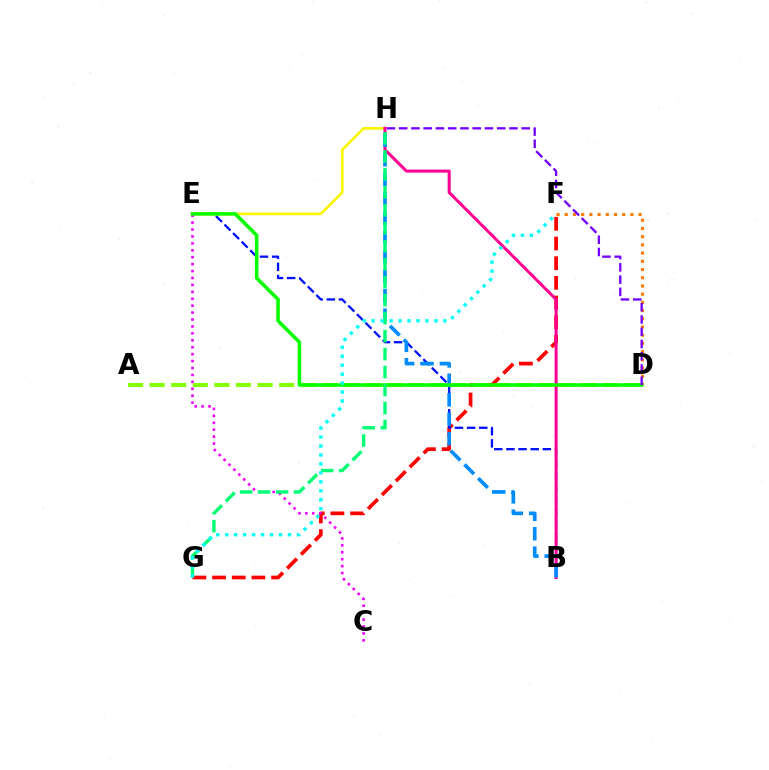{('F', 'G'): [{'color': '#ff0000', 'line_style': 'dashed', 'thickness': 2.67}, {'color': '#00fff6', 'line_style': 'dotted', 'thickness': 2.44}], ('B', 'E'): [{'color': '#0010ff', 'line_style': 'dashed', 'thickness': 1.65}], ('A', 'D'): [{'color': '#84ff00', 'line_style': 'dashed', 'thickness': 2.93}], ('E', 'H'): [{'color': '#fcf500', 'line_style': 'solid', 'thickness': 1.93}], ('D', 'F'): [{'color': '#ff7c00', 'line_style': 'dotted', 'thickness': 2.23}], ('C', 'E'): [{'color': '#ee00ff', 'line_style': 'dotted', 'thickness': 1.88}], ('B', 'H'): [{'color': '#ff0094', 'line_style': 'solid', 'thickness': 2.19}, {'color': '#008cff', 'line_style': 'dashed', 'thickness': 2.64}], ('D', 'E'): [{'color': '#08ff00', 'line_style': 'solid', 'thickness': 2.55}], ('G', 'H'): [{'color': '#00ff74', 'line_style': 'dashed', 'thickness': 2.44}], ('D', 'H'): [{'color': '#7200ff', 'line_style': 'dashed', 'thickness': 1.66}]}